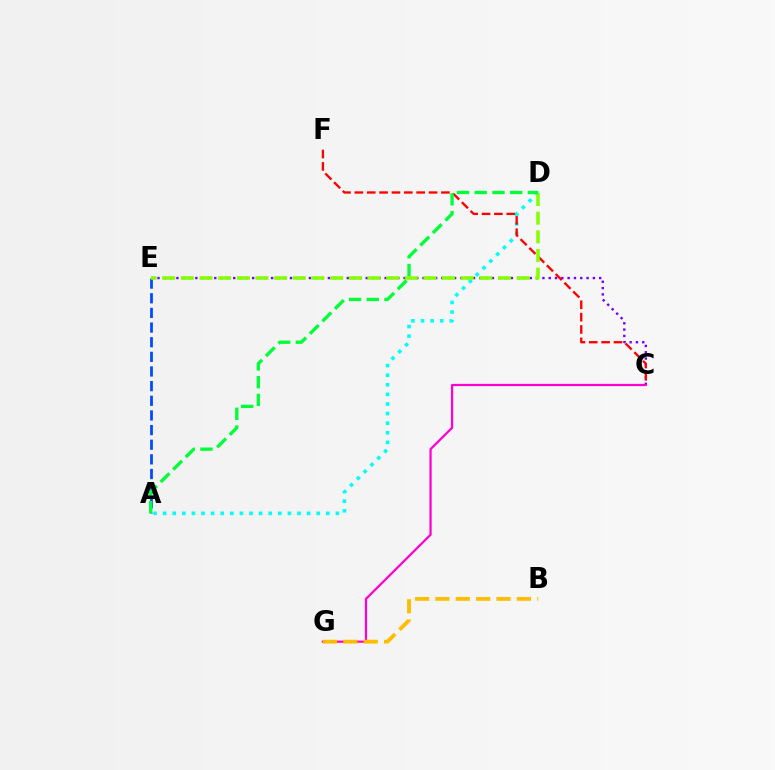{('C', 'E'): [{'color': '#7200ff', 'line_style': 'dotted', 'thickness': 1.71}], ('A', 'D'): [{'color': '#00fff6', 'line_style': 'dotted', 'thickness': 2.61}, {'color': '#00ff39', 'line_style': 'dashed', 'thickness': 2.41}], ('A', 'E'): [{'color': '#004bff', 'line_style': 'dashed', 'thickness': 1.99}], ('C', 'F'): [{'color': '#ff0000', 'line_style': 'dashed', 'thickness': 1.68}], ('D', 'E'): [{'color': '#84ff00', 'line_style': 'dashed', 'thickness': 2.53}], ('C', 'G'): [{'color': '#ff00cf', 'line_style': 'solid', 'thickness': 1.61}], ('B', 'G'): [{'color': '#ffbd00', 'line_style': 'dashed', 'thickness': 2.77}]}